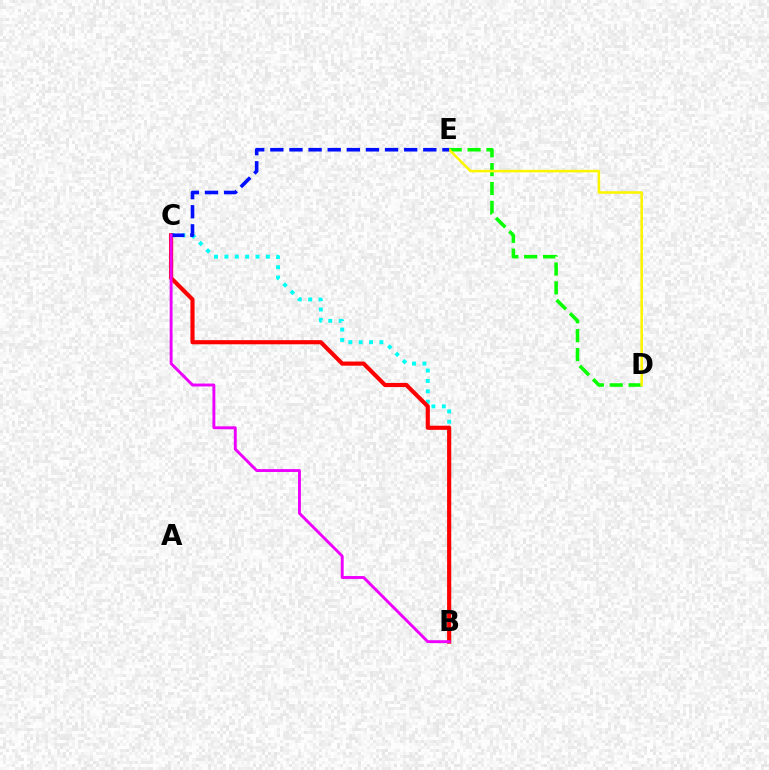{('B', 'C'): [{'color': '#00fff6', 'line_style': 'dotted', 'thickness': 2.82}, {'color': '#ff0000', 'line_style': 'solid', 'thickness': 2.98}, {'color': '#ee00ff', 'line_style': 'solid', 'thickness': 2.09}], ('D', 'E'): [{'color': '#08ff00', 'line_style': 'dashed', 'thickness': 2.56}, {'color': '#fcf500', 'line_style': 'solid', 'thickness': 1.84}], ('C', 'E'): [{'color': '#0010ff', 'line_style': 'dashed', 'thickness': 2.6}]}